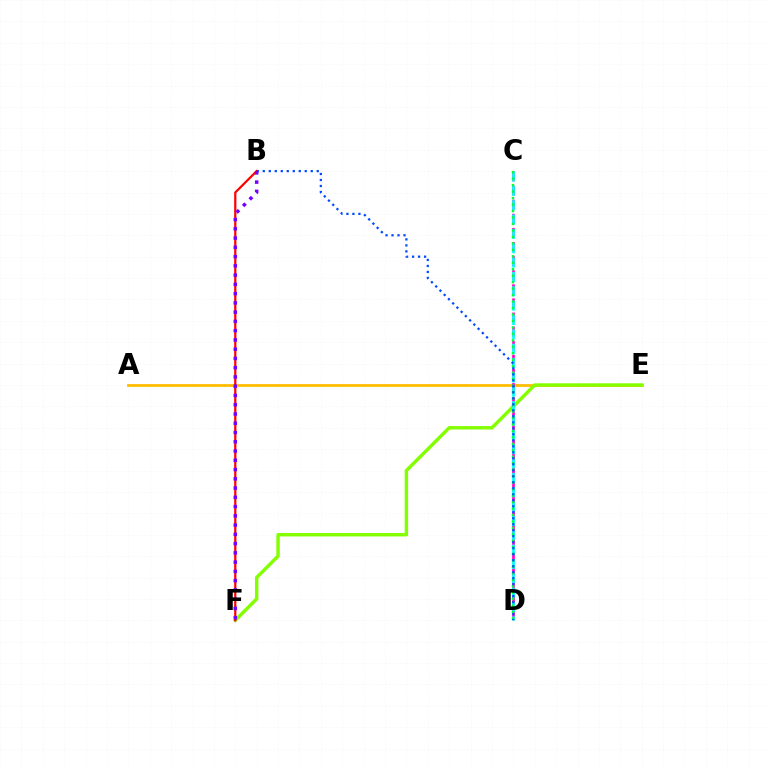{('A', 'E'): [{'color': '#ffbd00', 'line_style': 'solid', 'thickness': 2.0}], ('E', 'F'): [{'color': '#84ff00', 'line_style': 'solid', 'thickness': 2.47}], ('C', 'D'): [{'color': '#ff00cf', 'line_style': 'dashed', 'thickness': 1.92}, {'color': '#00fff6', 'line_style': 'dashed', 'thickness': 1.95}, {'color': '#00ff39', 'line_style': 'dotted', 'thickness': 1.76}], ('B', 'D'): [{'color': '#004bff', 'line_style': 'dotted', 'thickness': 1.63}], ('B', 'F'): [{'color': '#ff0000', 'line_style': 'solid', 'thickness': 1.6}, {'color': '#7200ff', 'line_style': 'dotted', 'thickness': 2.52}]}